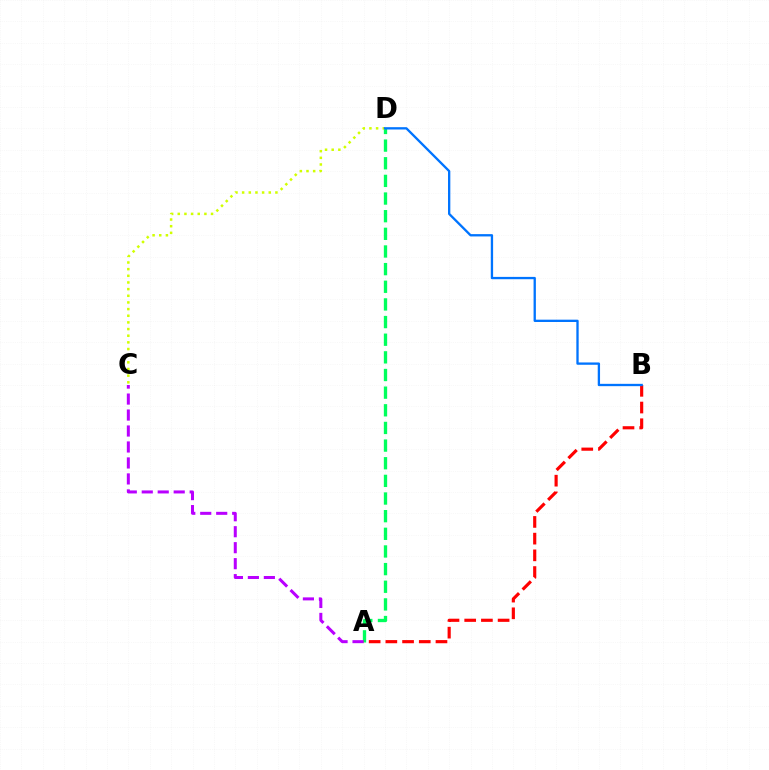{('A', 'D'): [{'color': '#00ff5c', 'line_style': 'dashed', 'thickness': 2.4}], ('A', 'C'): [{'color': '#b900ff', 'line_style': 'dashed', 'thickness': 2.17}], ('C', 'D'): [{'color': '#d1ff00', 'line_style': 'dotted', 'thickness': 1.81}], ('A', 'B'): [{'color': '#ff0000', 'line_style': 'dashed', 'thickness': 2.27}], ('B', 'D'): [{'color': '#0074ff', 'line_style': 'solid', 'thickness': 1.67}]}